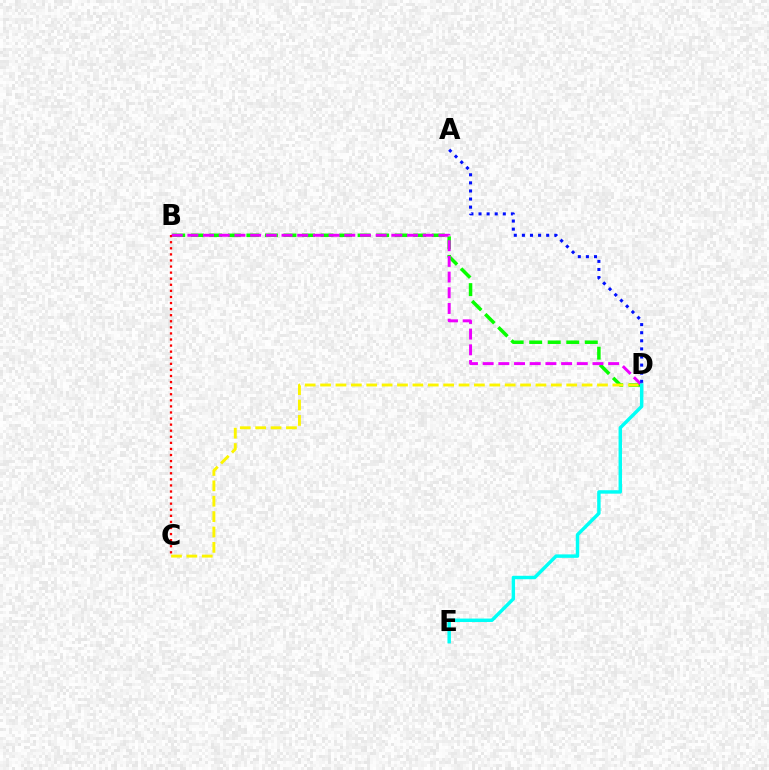{('B', 'D'): [{'color': '#08ff00', 'line_style': 'dashed', 'thickness': 2.52}, {'color': '#ee00ff', 'line_style': 'dashed', 'thickness': 2.13}], ('C', 'D'): [{'color': '#fcf500', 'line_style': 'dashed', 'thickness': 2.09}], ('B', 'C'): [{'color': '#ff0000', 'line_style': 'dotted', 'thickness': 1.65}], ('D', 'E'): [{'color': '#00fff6', 'line_style': 'solid', 'thickness': 2.48}], ('A', 'D'): [{'color': '#0010ff', 'line_style': 'dotted', 'thickness': 2.2}]}